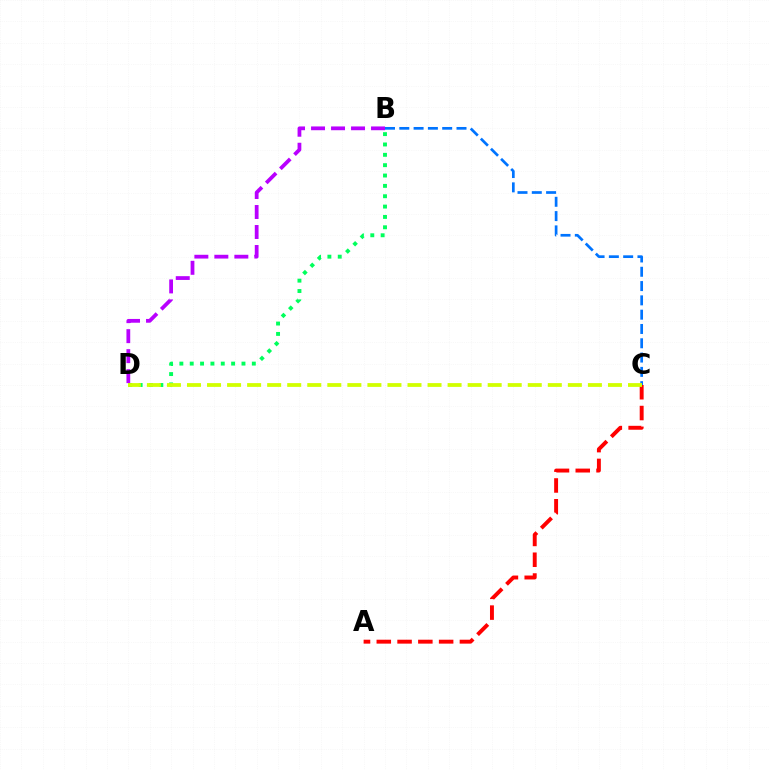{('B', 'D'): [{'color': '#b900ff', 'line_style': 'dashed', 'thickness': 2.72}, {'color': '#00ff5c', 'line_style': 'dotted', 'thickness': 2.81}], ('A', 'C'): [{'color': '#ff0000', 'line_style': 'dashed', 'thickness': 2.82}], ('B', 'C'): [{'color': '#0074ff', 'line_style': 'dashed', 'thickness': 1.94}], ('C', 'D'): [{'color': '#d1ff00', 'line_style': 'dashed', 'thickness': 2.72}]}